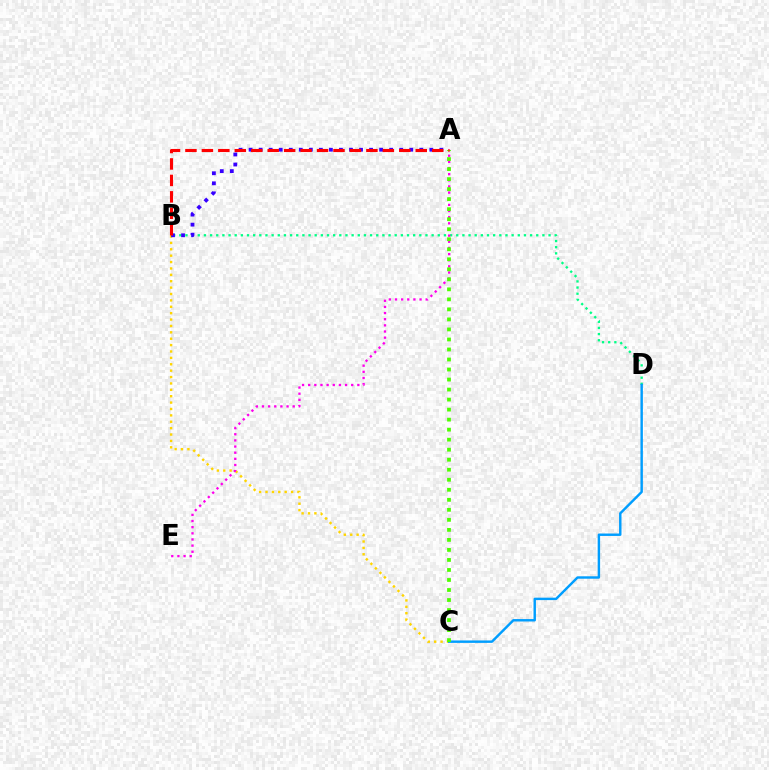{('B', 'D'): [{'color': '#00ff86', 'line_style': 'dotted', 'thickness': 1.67}], ('B', 'C'): [{'color': '#ffd500', 'line_style': 'dotted', 'thickness': 1.74}], ('A', 'E'): [{'color': '#ff00ed', 'line_style': 'dotted', 'thickness': 1.67}], ('A', 'B'): [{'color': '#3700ff', 'line_style': 'dotted', 'thickness': 2.73}, {'color': '#ff0000', 'line_style': 'dashed', 'thickness': 2.23}], ('C', 'D'): [{'color': '#009eff', 'line_style': 'solid', 'thickness': 1.75}], ('A', 'C'): [{'color': '#4fff00', 'line_style': 'dotted', 'thickness': 2.72}]}